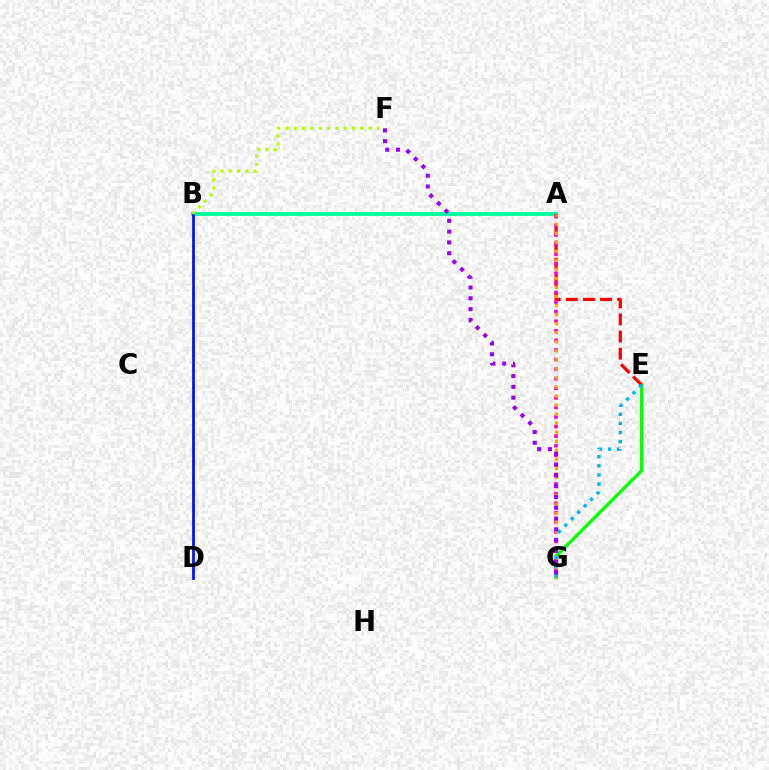{('E', 'G'): [{'color': '#08ff00', 'line_style': 'solid', 'thickness': 2.36}, {'color': '#00b5ff', 'line_style': 'dotted', 'thickness': 2.48}], ('A', 'B'): [{'color': '#00ff9d', 'line_style': 'solid', 'thickness': 2.75}], ('A', 'E'): [{'color': '#ff0000', 'line_style': 'dashed', 'thickness': 2.33}], ('A', 'G'): [{'color': '#ff00bd', 'line_style': 'dotted', 'thickness': 2.6}, {'color': '#ffa500', 'line_style': 'dotted', 'thickness': 2.46}], ('B', 'D'): [{'color': '#0010ff', 'line_style': 'solid', 'thickness': 1.97}], ('B', 'F'): [{'color': '#b3ff00', 'line_style': 'dotted', 'thickness': 2.25}], ('F', 'G'): [{'color': '#9b00ff', 'line_style': 'dotted', 'thickness': 2.93}]}